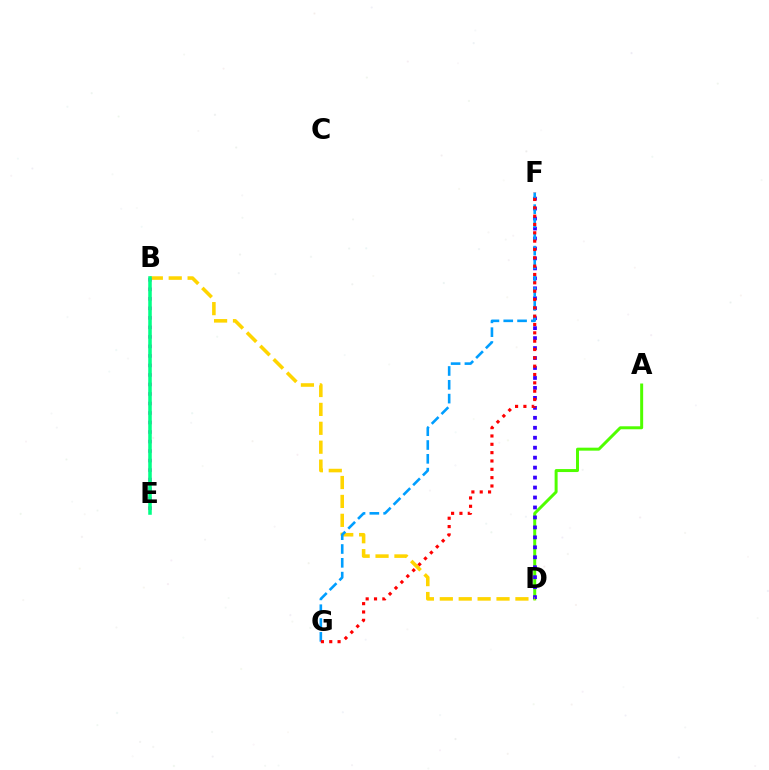{('A', 'D'): [{'color': '#4fff00', 'line_style': 'solid', 'thickness': 2.15}], ('D', 'F'): [{'color': '#3700ff', 'line_style': 'dotted', 'thickness': 2.71}], ('B', 'D'): [{'color': '#ffd500', 'line_style': 'dashed', 'thickness': 2.57}], ('F', 'G'): [{'color': '#009eff', 'line_style': 'dashed', 'thickness': 1.88}, {'color': '#ff0000', 'line_style': 'dotted', 'thickness': 2.26}], ('B', 'E'): [{'color': '#ff00ed', 'line_style': 'dotted', 'thickness': 2.59}, {'color': '#00ff86', 'line_style': 'solid', 'thickness': 2.55}]}